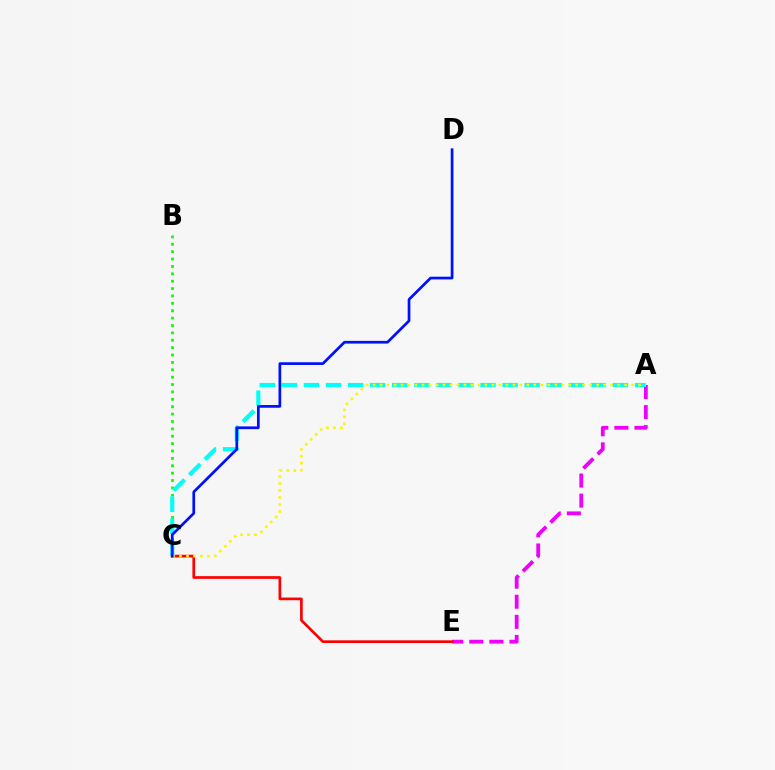{('A', 'E'): [{'color': '#ee00ff', 'line_style': 'dashed', 'thickness': 2.73}], ('C', 'E'): [{'color': '#ff0000', 'line_style': 'solid', 'thickness': 1.94}], ('B', 'C'): [{'color': '#08ff00', 'line_style': 'dotted', 'thickness': 2.01}], ('A', 'C'): [{'color': '#00fff6', 'line_style': 'dashed', 'thickness': 3.0}, {'color': '#fcf500', 'line_style': 'dotted', 'thickness': 1.9}], ('C', 'D'): [{'color': '#0010ff', 'line_style': 'solid', 'thickness': 1.95}]}